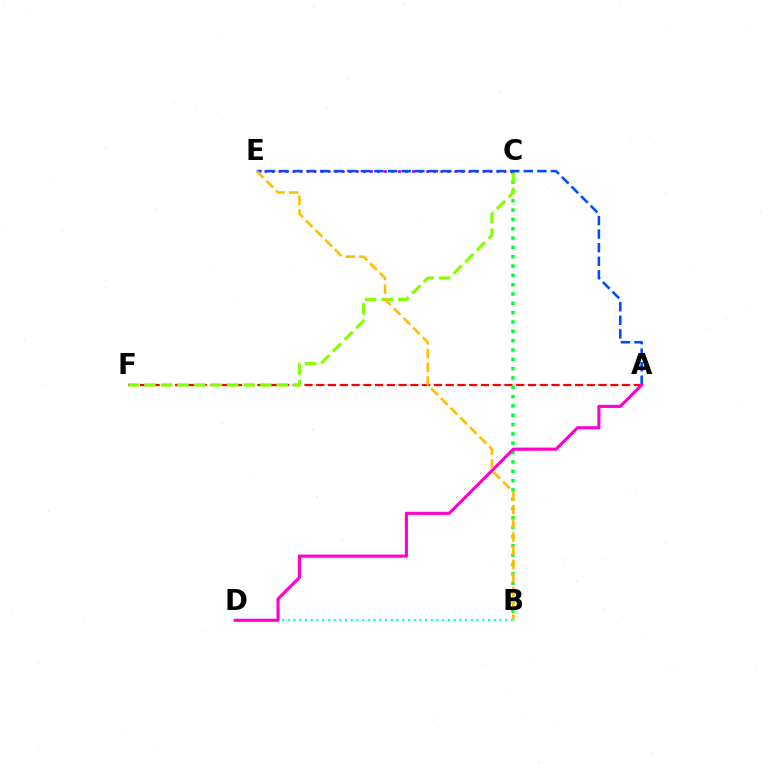{('A', 'F'): [{'color': '#ff0000', 'line_style': 'dashed', 'thickness': 1.6}], ('B', 'C'): [{'color': '#00ff39', 'line_style': 'dotted', 'thickness': 2.53}], ('C', 'F'): [{'color': '#84ff00', 'line_style': 'dashed', 'thickness': 2.25}], ('B', 'D'): [{'color': '#00fff6', 'line_style': 'dotted', 'thickness': 1.55}], ('C', 'E'): [{'color': '#7200ff', 'line_style': 'dotted', 'thickness': 1.91}], ('A', 'E'): [{'color': '#004bff', 'line_style': 'dashed', 'thickness': 1.84}], ('A', 'D'): [{'color': '#ff00cf', 'line_style': 'solid', 'thickness': 2.25}], ('B', 'E'): [{'color': '#ffbd00', 'line_style': 'dashed', 'thickness': 1.86}]}